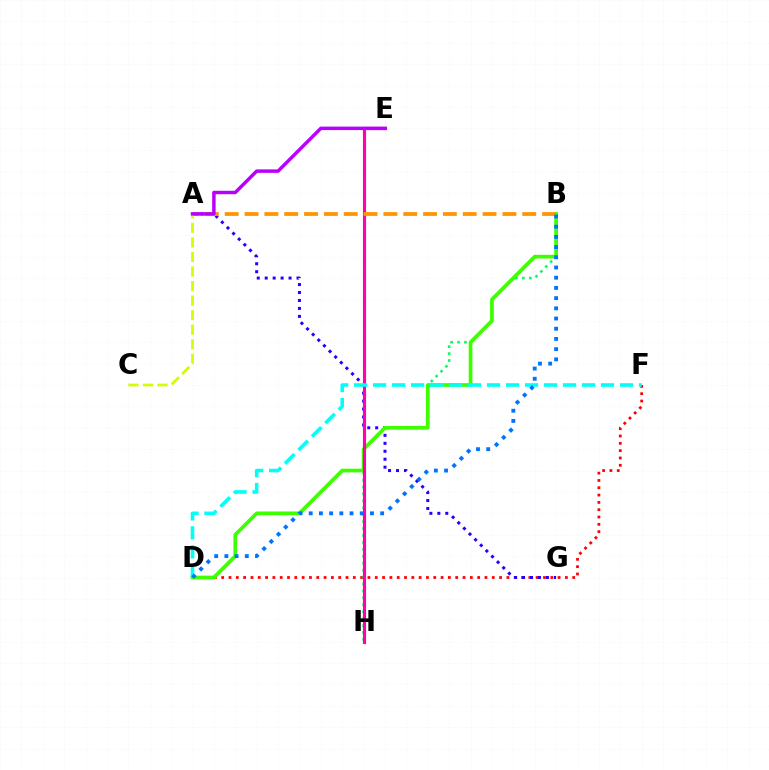{('D', 'F'): [{'color': '#ff0000', 'line_style': 'dotted', 'thickness': 1.99}, {'color': '#00fff6', 'line_style': 'dashed', 'thickness': 2.58}], ('A', 'G'): [{'color': '#2500ff', 'line_style': 'dotted', 'thickness': 2.16}], ('B', 'H'): [{'color': '#00ff5c', 'line_style': 'dotted', 'thickness': 1.88}], ('B', 'D'): [{'color': '#3dff00', 'line_style': 'solid', 'thickness': 2.67}, {'color': '#0074ff', 'line_style': 'dotted', 'thickness': 2.77}], ('E', 'H'): [{'color': '#ff00ac', 'line_style': 'solid', 'thickness': 2.26}], ('A', 'B'): [{'color': '#ff9400', 'line_style': 'dashed', 'thickness': 2.69}], ('A', 'C'): [{'color': '#d1ff00', 'line_style': 'dashed', 'thickness': 1.98}], ('A', 'E'): [{'color': '#b900ff', 'line_style': 'solid', 'thickness': 2.49}]}